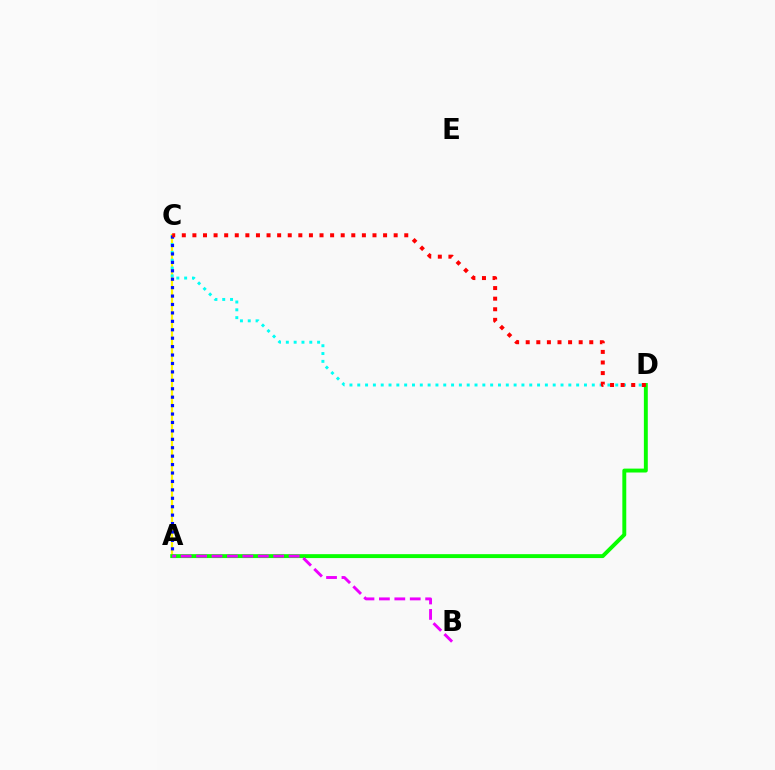{('A', 'C'): [{'color': '#fcf500', 'line_style': 'solid', 'thickness': 1.59}, {'color': '#0010ff', 'line_style': 'dotted', 'thickness': 2.29}], ('C', 'D'): [{'color': '#00fff6', 'line_style': 'dotted', 'thickness': 2.12}, {'color': '#ff0000', 'line_style': 'dotted', 'thickness': 2.88}], ('A', 'D'): [{'color': '#08ff00', 'line_style': 'solid', 'thickness': 2.82}], ('A', 'B'): [{'color': '#ee00ff', 'line_style': 'dashed', 'thickness': 2.09}]}